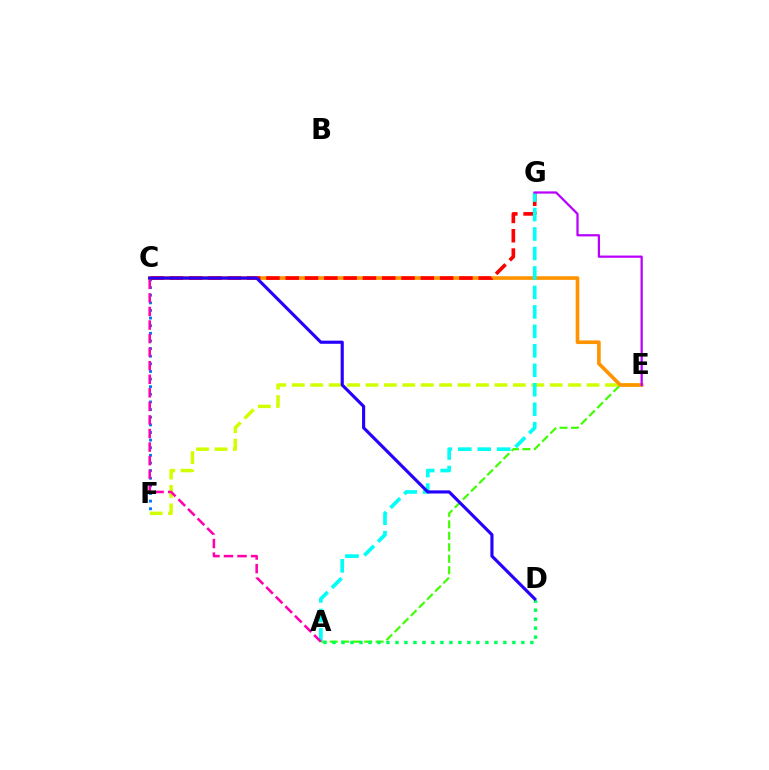{('A', 'E'): [{'color': '#3dff00', 'line_style': 'dashed', 'thickness': 1.56}], ('E', 'F'): [{'color': '#d1ff00', 'line_style': 'dashed', 'thickness': 2.5}], ('C', 'F'): [{'color': '#0074ff', 'line_style': 'dotted', 'thickness': 2.07}], ('C', 'E'): [{'color': '#ff9400', 'line_style': 'solid', 'thickness': 2.63}], ('A', 'D'): [{'color': '#00ff5c', 'line_style': 'dotted', 'thickness': 2.44}], ('C', 'G'): [{'color': '#ff0000', 'line_style': 'dashed', 'thickness': 2.62}], ('A', 'G'): [{'color': '#00fff6', 'line_style': 'dashed', 'thickness': 2.64}], ('E', 'G'): [{'color': '#b900ff', 'line_style': 'solid', 'thickness': 1.62}], ('A', 'C'): [{'color': '#ff00ac', 'line_style': 'dashed', 'thickness': 1.84}], ('C', 'D'): [{'color': '#2500ff', 'line_style': 'solid', 'thickness': 2.26}]}